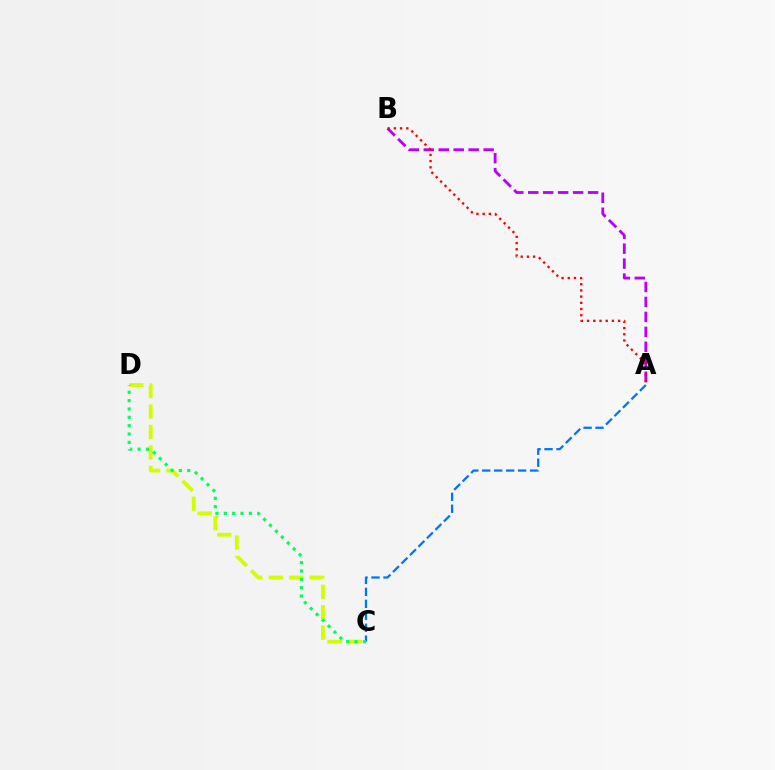{('A', 'B'): [{'color': '#b900ff', 'line_style': 'dashed', 'thickness': 2.03}, {'color': '#ff0000', 'line_style': 'dotted', 'thickness': 1.69}], ('C', 'D'): [{'color': '#d1ff00', 'line_style': 'dashed', 'thickness': 2.78}, {'color': '#00ff5c', 'line_style': 'dotted', 'thickness': 2.27}], ('A', 'C'): [{'color': '#0074ff', 'line_style': 'dashed', 'thickness': 1.62}]}